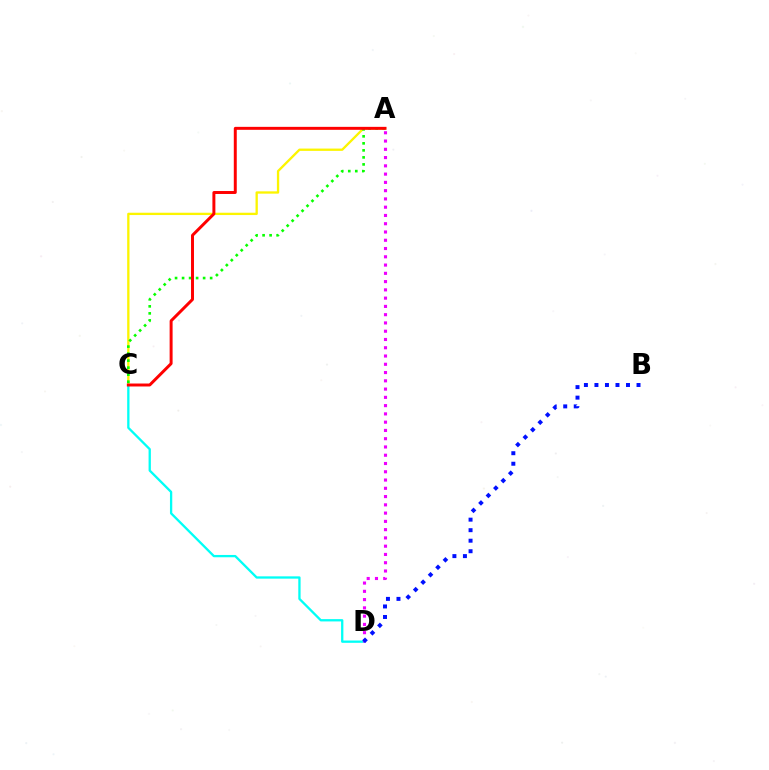{('A', 'C'): [{'color': '#fcf500', 'line_style': 'solid', 'thickness': 1.67}, {'color': '#08ff00', 'line_style': 'dotted', 'thickness': 1.91}, {'color': '#ff0000', 'line_style': 'solid', 'thickness': 2.13}], ('C', 'D'): [{'color': '#00fff6', 'line_style': 'solid', 'thickness': 1.66}], ('A', 'D'): [{'color': '#ee00ff', 'line_style': 'dotted', 'thickness': 2.25}], ('B', 'D'): [{'color': '#0010ff', 'line_style': 'dotted', 'thickness': 2.86}]}